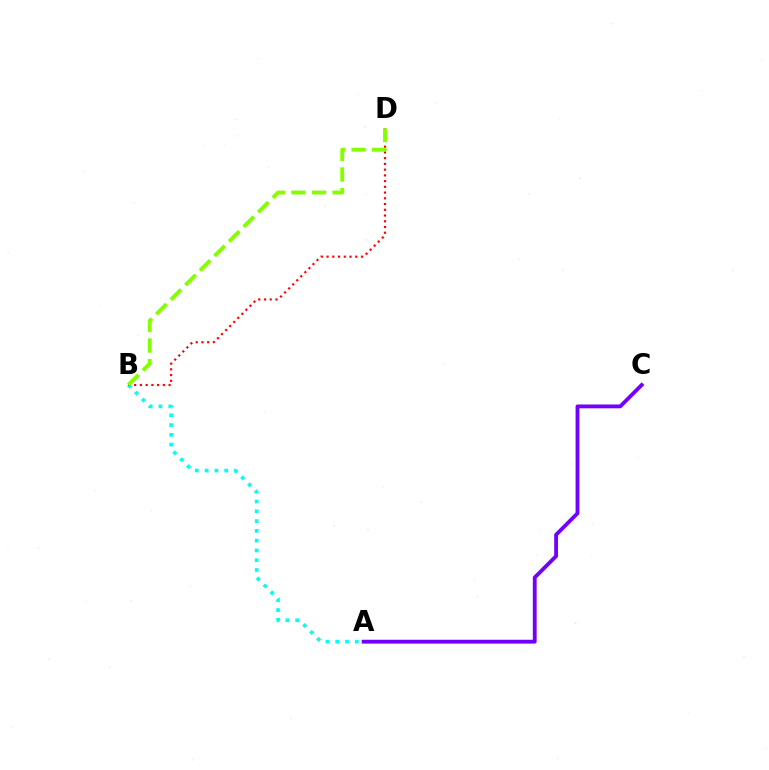{('A', 'C'): [{'color': '#7200ff', 'line_style': 'solid', 'thickness': 2.76}], ('A', 'B'): [{'color': '#00fff6', 'line_style': 'dotted', 'thickness': 2.66}], ('B', 'D'): [{'color': '#ff0000', 'line_style': 'dotted', 'thickness': 1.56}, {'color': '#84ff00', 'line_style': 'dashed', 'thickness': 2.8}]}